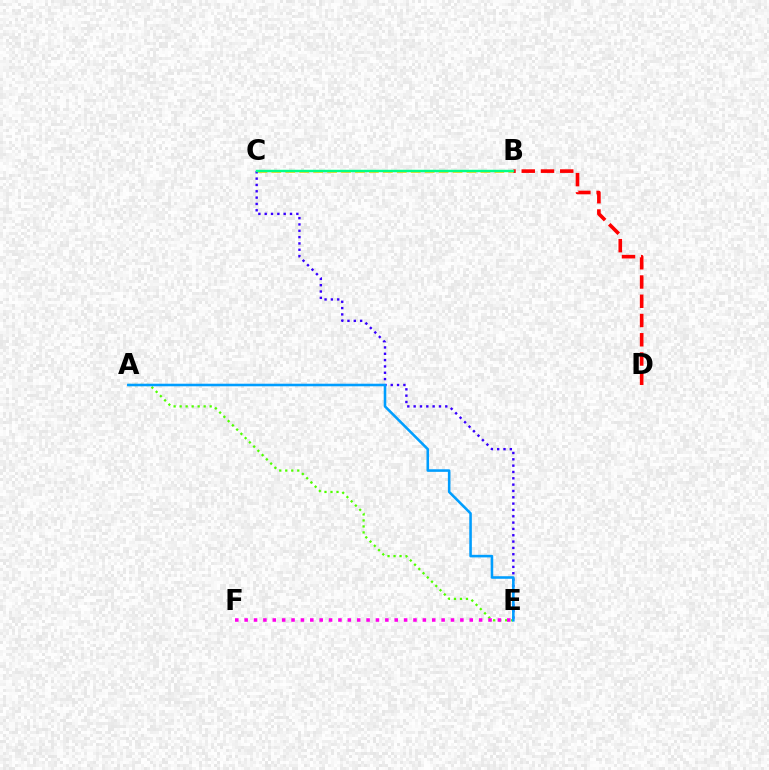{('A', 'E'): [{'color': '#4fff00', 'line_style': 'dotted', 'thickness': 1.63}, {'color': '#009eff', 'line_style': 'solid', 'thickness': 1.85}], ('B', 'C'): [{'color': '#ffd500', 'line_style': 'dashed', 'thickness': 1.89}, {'color': '#00ff86', 'line_style': 'solid', 'thickness': 1.76}], ('C', 'E'): [{'color': '#3700ff', 'line_style': 'dotted', 'thickness': 1.72}], ('B', 'D'): [{'color': '#ff0000', 'line_style': 'dashed', 'thickness': 2.62}], ('E', 'F'): [{'color': '#ff00ed', 'line_style': 'dotted', 'thickness': 2.55}]}